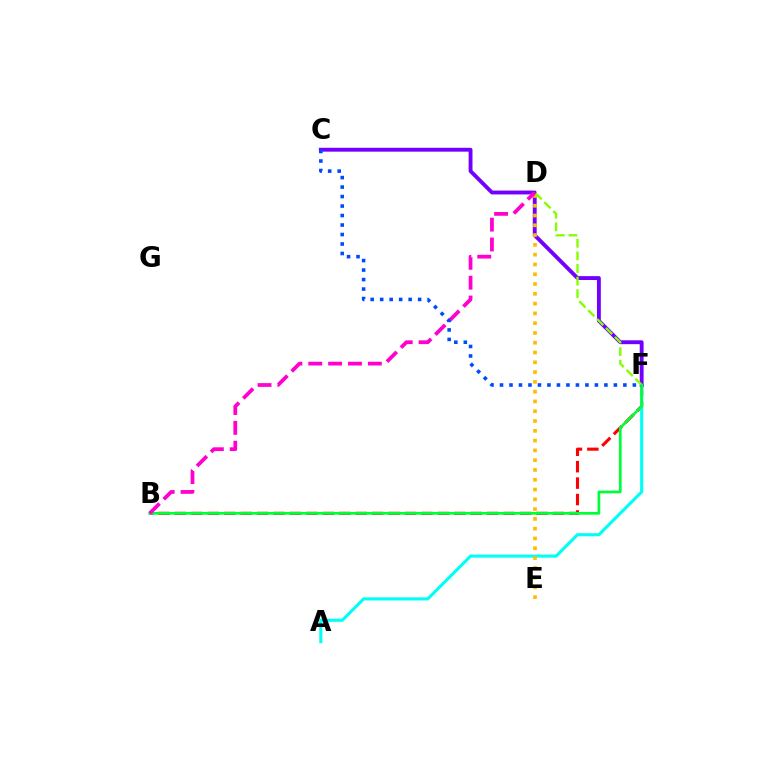{('B', 'F'): [{'color': '#ff0000', 'line_style': 'dashed', 'thickness': 2.23}, {'color': '#00ff39', 'line_style': 'solid', 'thickness': 1.96}], ('A', 'F'): [{'color': '#00fff6', 'line_style': 'solid', 'thickness': 2.24}], ('C', 'F'): [{'color': '#7200ff', 'line_style': 'solid', 'thickness': 2.79}, {'color': '#004bff', 'line_style': 'dotted', 'thickness': 2.58}], ('D', 'E'): [{'color': '#ffbd00', 'line_style': 'dotted', 'thickness': 2.66}], ('D', 'F'): [{'color': '#84ff00', 'line_style': 'dashed', 'thickness': 1.71}], ('B', 'D'): [{'color': '#ff00cf', 'line_style': 'dashed', 'thickness': 2.7}]}